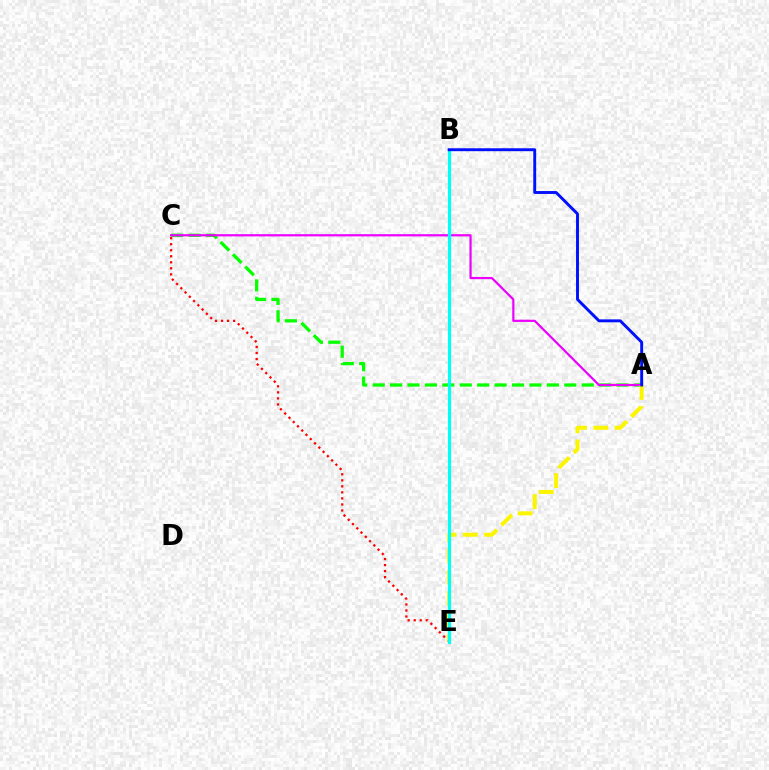{('A', 'C'): [{'color': '#08ff00', 'line_style': 'dashed', 'thickness': 2.37}, {'color': '#ee00ff', 'line_style': 'solid', 'thickness': 1.58}], ('C', 'E'): [{'color': '#ff0000', 'line_style': 'dotted', 'thickness': 1.64}], ('A', 'E'): [{'color': '#fcf500', 'line_style': 'dashed', 'thickness': 2.88}], ('B', 'E'): [{'color': '#00fff6', 'line_style': 'solid', 'thickness': 2.27}], ('A', 'B'): [{'color': '#0010ff', 'line_style': 'solid', 'thickness': 2.1}]}